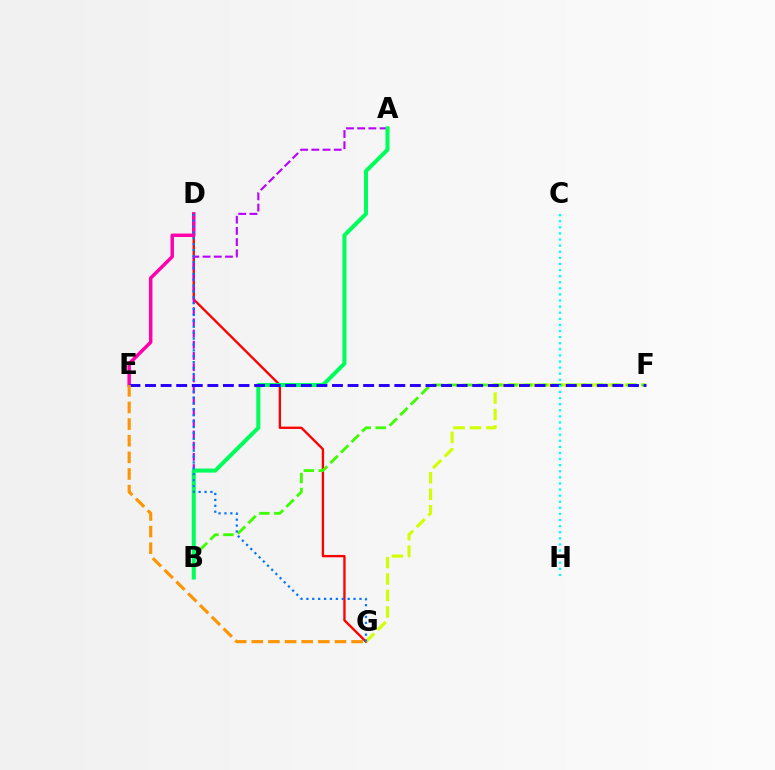{('D', 'G'): [{'color': '#ff0000', 'line_style': 'solid', 'thickness': 1.69}, {'color': '#0074ff', 'line_style': 'dotted', 'thickness': 1.6}], ('F', 'G'): [{'color': '#d1ff00', 'line_style': 'dashed', 'thickness': 2.24}], ('D', 'E'): [{'color': '#ff00ac', 'line_style': 'solid', 'thickness': 2.5}], ('B', 'F'): [{'color': '#3dff00', 'line_style': 'dashed', 'thickness': 2.03}], ('A', 'B'): [{'color': '#b900ff', 'line_style': 'dashed', 'thickness': 1.52}, {'color': '#00ff5c', 'line_style': 'solid', 'thickness': 2.91}], ('E', 'F'): [{'color': '#2500ff', 'line_style': 'dashed', 'thickness': 2.12}], ('E', 'G'): [{'color': '#ff9400', 'line_style': 'dashed', 'thickness': 2.26}], ('C', 'H'): [{'color': '#00fff6', 'line_style': 'dotted', 'thickness': 1.66}]}